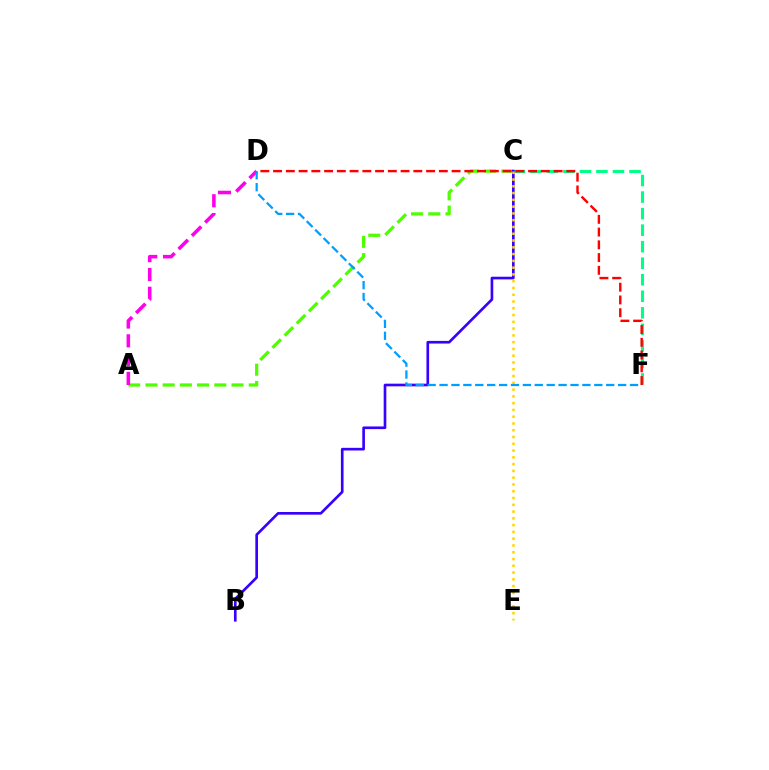{('A', 'C'): [{'color': '#4fff00', 'line_style': 'dashed', 'thickness': 2.34}], ('A', 'D'): [{'color': '#ff00ed', 'line_style': 'dashed', 'thickness': 2.55}], ('C', 'F'): [{'color': '#00ff86', 'line_style': 'dashed', 'thickness': 2.25}], ('B', 'C'): [{'color': '#3700ff', 'line_style': 'solid', 'thickness': 1.91}], ('D', 'F'): [{'color': '#ff0000', 'line_style': 'dashed', 'thickness': 1.73}, {'color': '#009eff', 'line_style': 'dashed', 'thickness': 1.62}], ('C', 'E'): [{'color': '#ffd500', 'line_style': 'dotted', 'thickness': 1.84}]}